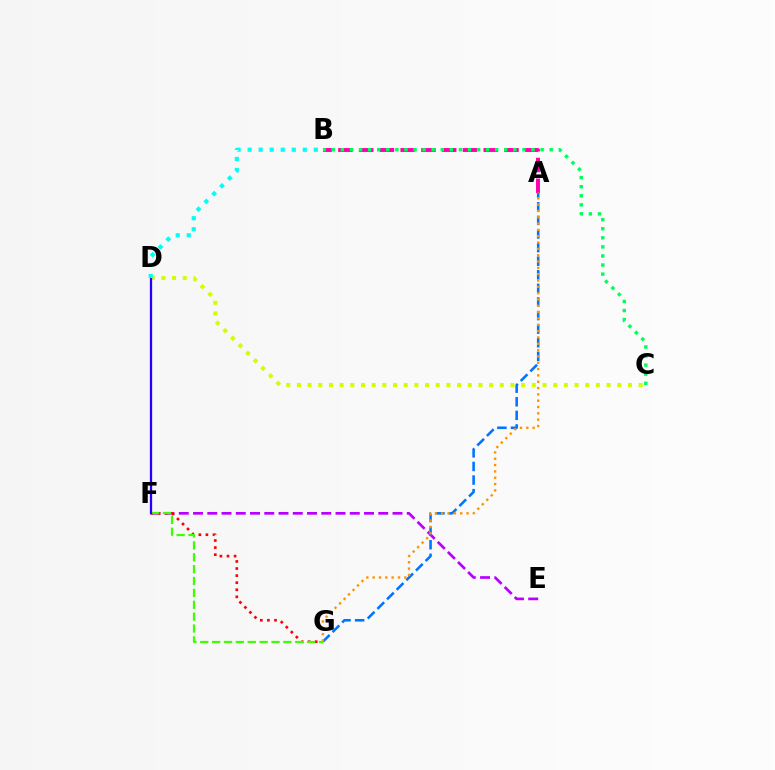{('E', 'F'): [{'color': '#b900ff', 'line_style': 'dashed', 'thickness': 1.94}], ('F', 'G'): [{'color': '#ff0000', 'line_style': 'dotted', 'thickness': 1.92}, {'color': '#3dff00', 'line_style': 'dashed', 'thickness': 1.61}], ('A', 'B'): [{'color': '#ff00ac', 'line_style': 'dashed', 'thickness': 2.82}], ('A', 'G'): [{'color': '#0074ff', 'line_style': 'dashed', 'thickness': 1.85}, {'color': '#ff9400', 'line_style': 'dotted', 'thickness': 1.72}], ('C', 'D'): [{'color': '#d1ff00', 'line_style': 'dotted', 'thickness': 2.9}], ('B', 'C'): [{'color': '#00ff5c', 'line_style': 'dotted', 'thickness': 2.47}], ('D', 'F'): [{'color': '#2500ff', 'line_style': 'solid', 'thickness': 1.63}], ('B', 'D'): [{'color': '#00fff6', 'line_style': 'dotted', 'thickness': 3.0}]}